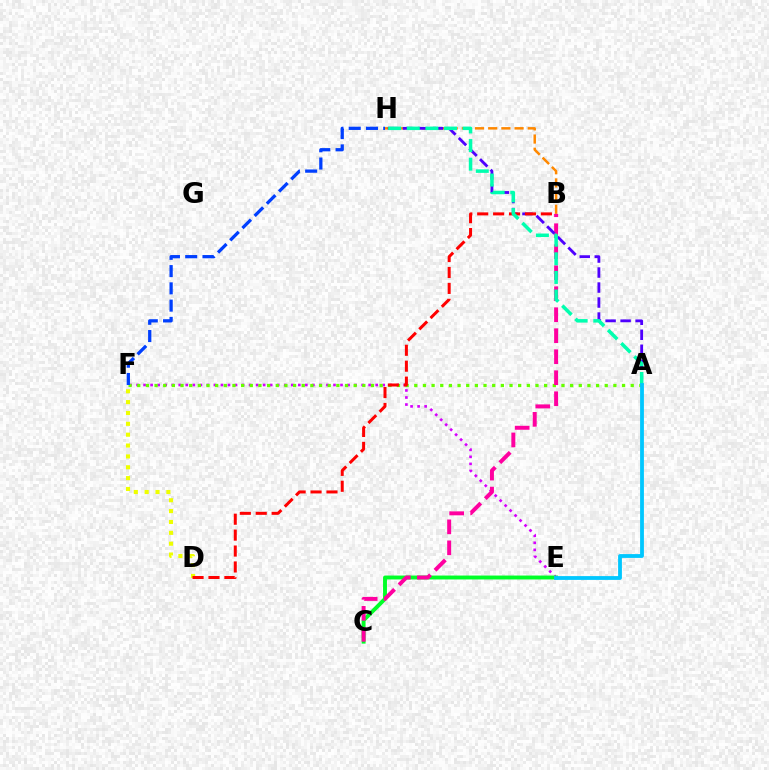{('E', 'F'): [{'color': '#d600ff', 'line_style': 'dotted', 'thickness': 1.91}], ('B', 'H'): [{'color': '#ff8800', 'line_style': 'dashed', 'thickness': 1.79}], ('A', 'F'): [{'color': '#66ff00', 'line_style': 'dotted', 'thickness': 2.35}], ('F', 'H'): [{'color': '#003fff', 'line_style': 'dashed', 'thickness': 2.35}], ('C', 'E'): [{'color': '#00ff27', 'line_style': 'solid', 'thickness': 2.81}], ('B', 'C'): [{'color': '#ff00a0', 'line_style': 'dashed', 'thickness': 2.85}], ('A', 'H'): [{'color': '#4f00ff', 'line_style': 'dashed', 'thickness': 2.04}, {'color': '#00ffaf', 'line_style': 'dashed', 'thickness': 2.53}], ('D', 'F'): [{'color': '#eeff00', 'line_style': 'dotted', 'thickness': 2.95}], ('B', 'D'): [{'color': '#ff0000', 'line_style': 'dashed', 'thickness': 2.16}], ('A', 'E'): [{'color': '#00c7ff', 'line_style': 'solid', 'thickness': 2.74}]}